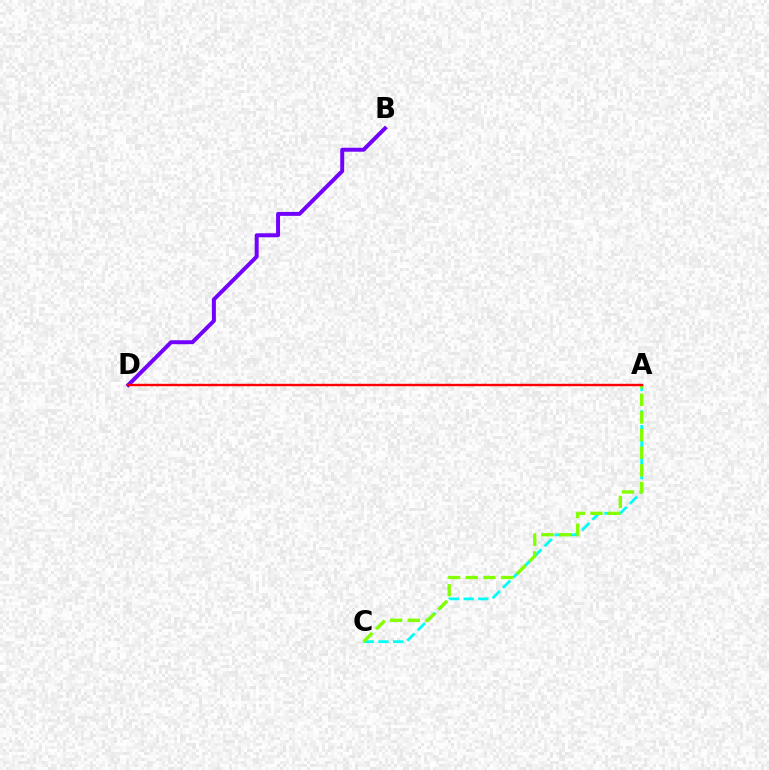{('B', 'D'): [{'color': '#7200ff', 'line_style': 'solid', 'thickness': 2.85}], ('A', 'C'): [{'color': '#00fff6', 'line_style': 'dashed', 'thickness': 2.0}, {'color': '#84ff00', 'line_style': 'dashed', 'thickness': 2.4}], ('A', 'D'): [{'color': '#ff0000', 'line_style': 'solid', 'thickness': 1.73}]}